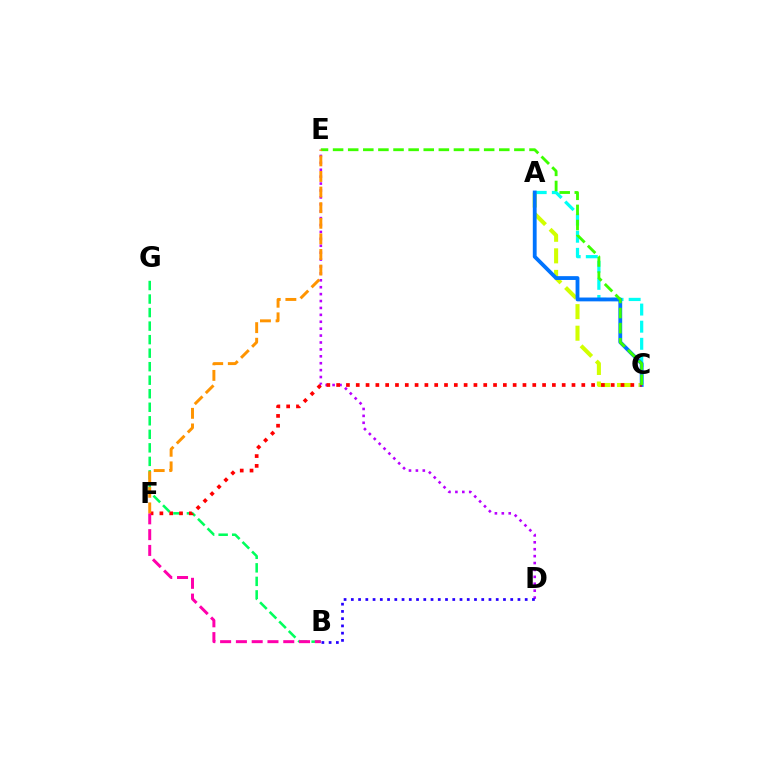{('D', 'E'): [{'color': '#b900ff', 'line_style': 'dotted', 'thickness': 1.88}], ('A', 'C'): [{'color': '#d1ff00', 'line_style': 'dashed', 'thickness': 2.93}, {'color': '#00fff6', 'line_style': 'dashed', 'thickness': 2.33}, {'color': '#0074ff', 'line_style': 'solid', 'thickness': 2.75}], ('B', 'G'): [{'color': '#00ff5c', 'line_style': 'dashed', 'thickness': 1.84}], ('C', 'F'): [{'color': '#ff0000', 'line_style': 'dotted', 'thickness': 2.66}], ('B', 'F'): [{'color': '#ff00ac', 'line_style': 'dashed', 'thickness': 2.14}], ('C', 'E'): [{'color': '#3dff00', 'line_style': 'dashed', 'thickness': 2.05}], ('B', 'D'): [{'color': '#2500ff', 'line_style': 'dotted', 'thickness': 1.97}], ('E', 'F'): [{'color': '#ff9400', 'line_style': 'dashed', 'thickness': 2.12}]}